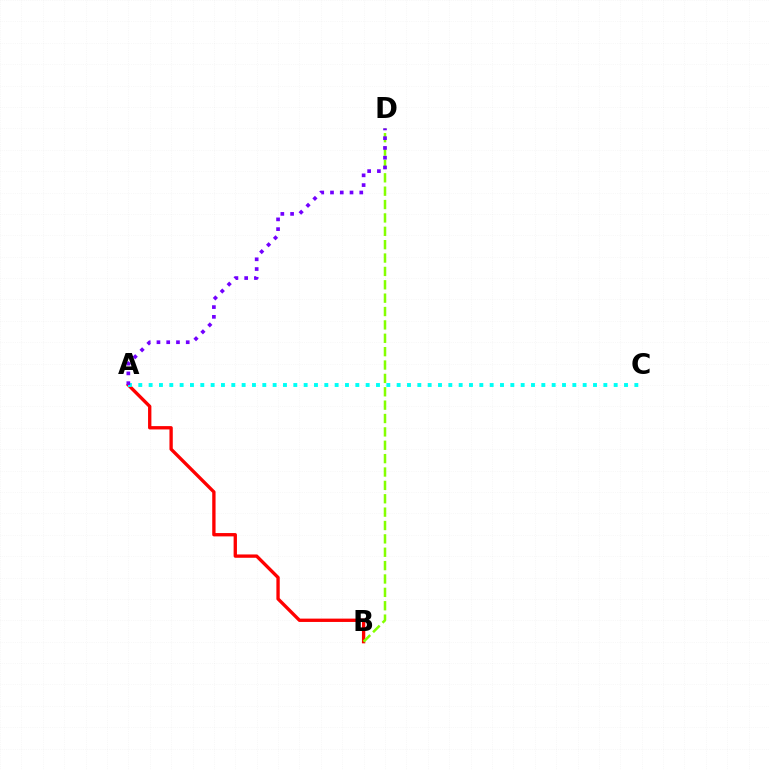{('A', 'B'): [{'color': '#ff0000', 'line_style': 'solid', 'thickness': 2.4}], ('A', 'C'): [{'color': '#00fff6', 'line_style': 'dotted', 'thickness': 2.81}], ('B', 'D'): [{'color': '#84ff00', 'line_style': 'dashed', 'thickness': 1.82}], ('A', 'D'): [{'color': '#7200ff', 'line_style': 'dotted', 'thickness': 2.65}]}